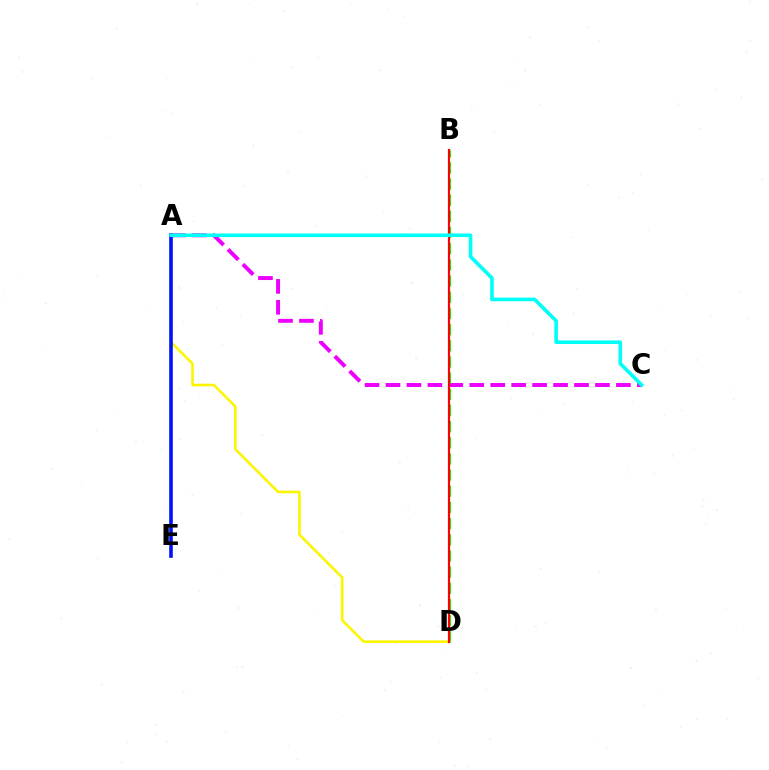{('A', 'C'): [{'color': '#ee00ff', 'line_style': 'dashed', 'thickness': 2.85}, {'color': '#00fff6', 'line_style': 'solid', 'thickness': 2.6}], ('B', 'D'): [{'color': '#08ff00', 'line_style': 'dashed', 'thickness': 2.2}, {'color': '#ff0000', 'line_style': 'solid', 'thickness': 1.58}], ('A', 'D'): [{'color': '#fcf500', 'line_style': 'solid', 'thickness': 1.86}], ('A', 'E'): [{'color': '#0010ff', 'line_style': 'solid', 'thickness': 2.58}]}